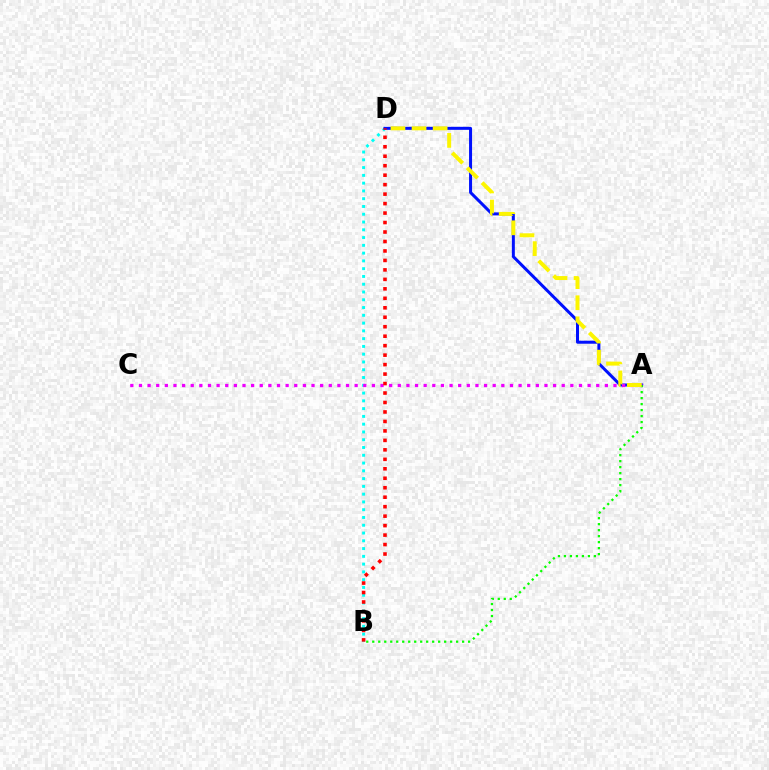{('B', 'D'): [{'color': '#00fff6', 'line_style': 'dotted', 'thickness': 2.11}, {'color': '#ff0000', 'line_style': 'dotted', 'thickness': 2.57}], ('A', 'D'): [{'color': '#0010ff', 'line_style': 'solid', 'thickness': 2.16}, {'color': '#fcf500', 'line_style': 'dashed', 'thickness': 2.87}], ('A', 'C'): [{'color': '#ee00ff', 'line_style': 'dotted', 'thickness': 2.34}], ('A', 'B'): [{'color': '#08ff00', 'line_style': 'dotted', 'thickness': 1.63}]}